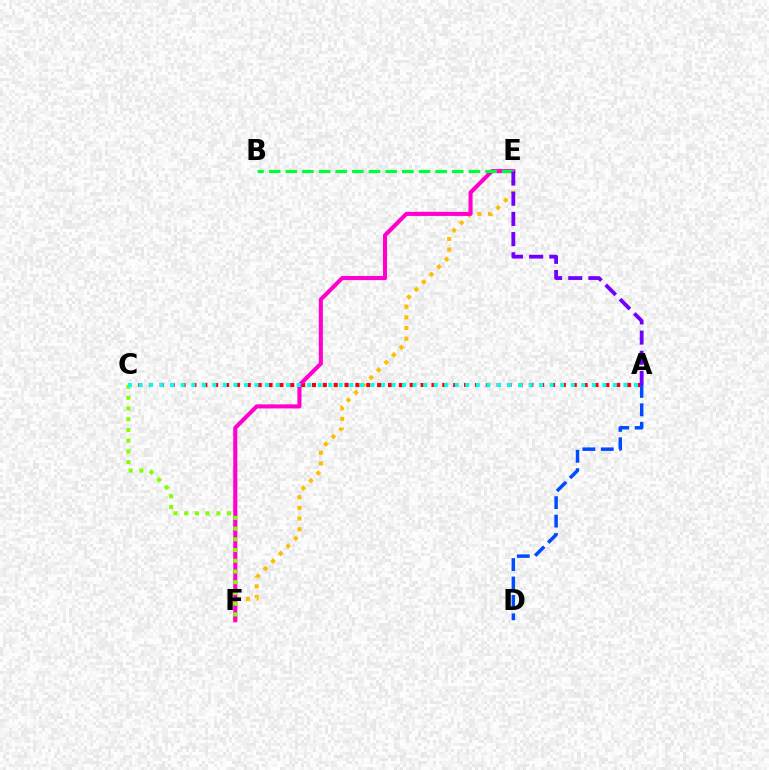{('E', 'F'): [{'color': '#ffbd00', 'line_style': 'dotted', 'thickness': 2.9}, {'color': '#ff00cf', 'line_style': 'solid', 'thickness': 2.94}], ('A', 'C'): [{'color': '#ff0000', 'line_style': 'dotted', 'thickness': 2.95}, {'color': '#00fff6', 'line_style': 'dotted', 'thickness': 2.86}], ('A', 'D'): [{'color': '#004bff', 'line_style': 'dashed', 'thickness': 2.5}], ('C', 'F'): [{'color': '#84ff00', 'line_style': 'dotted', 'thickness': 2.91}], ('B', 'E'): [{'color': '#00ff39', 'line_style': 'dashed', 'thickness': 2.26}], ('A', 'E'): [{'color': '#7200ff', 'line_style': 'dashed', 'thickness': 2.74}]}